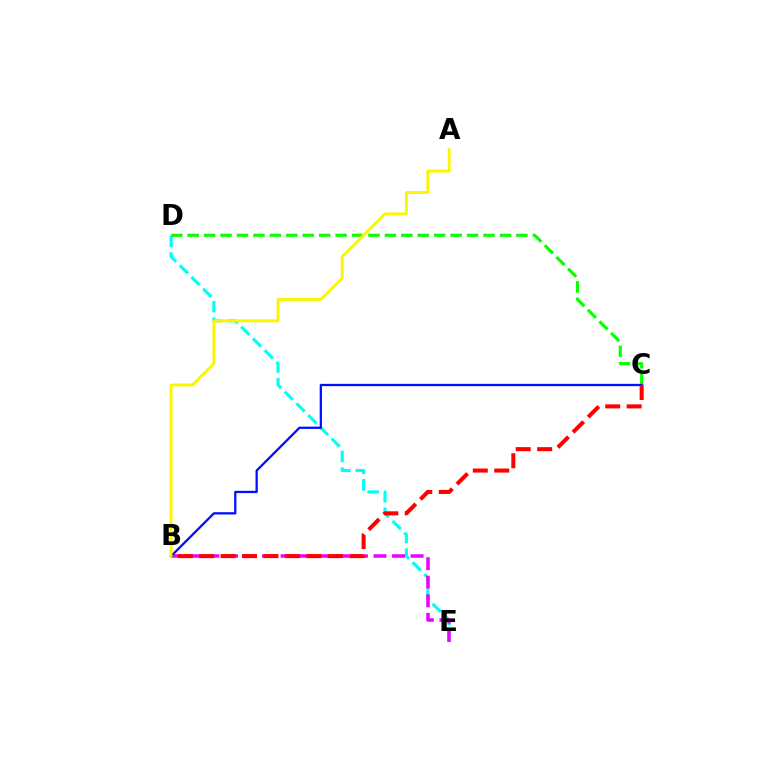{('D', 'E'): [{'color': '#00fff6', 'line_style': 'dashed', 'thickness': 2.25}], ('B', 'E'): [{'color': '#ee00ff', 'line_style': 'dashed', 'thickness': 2.52}], ('C', 'D'): [{'color': '#08ff00', 'line_style': 'dashed', 'thickness': 2.23}], ('B', 'C'): [{'color': '#0010ff', 'line_style': 'solid', 'thickness': 1.64}, {'color': '#ff0000', 'line_style': 'dashed', 'thickness': 2.91}], ('A', 'B'): [{'color': '#fcf500', 'line_style': 'solid', 'thickness': 2.08}]}